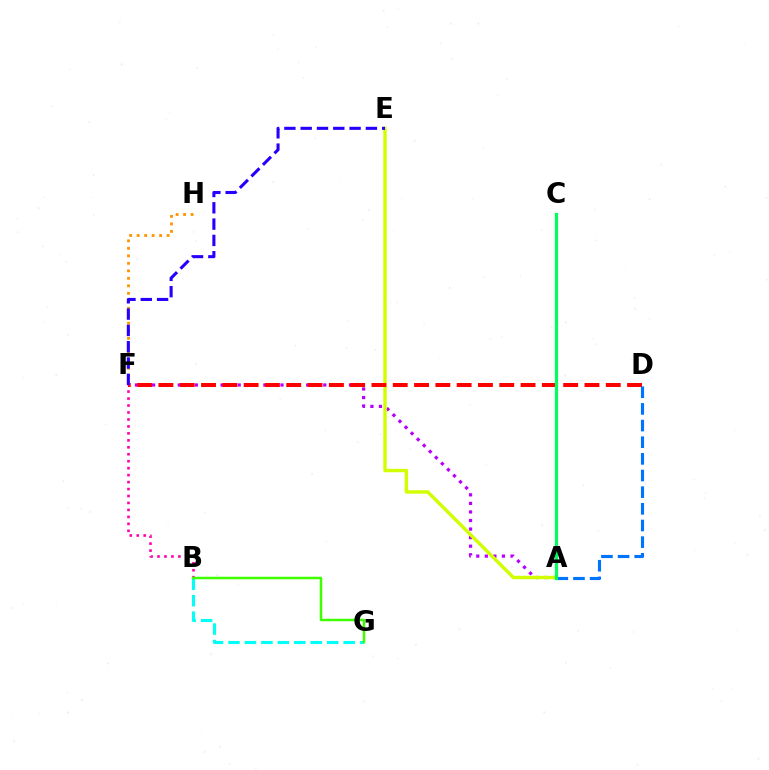{('B', 'G'): [{'color': '#00fff6', 'line_style': 'dashed', 'thickness': 2.24}, {'color': '#3dff00', 'line_style': 'solid', 'thickness': 1.8}], ('A', 'F'): [{'color': '#b900ff', 'line_style': 'dotted', 'thickness': 2.33}], ('A', 'E'): [{'color': '#d1ff00', 'line_style': 'solid', 'thickness': 2.44}], ('D', 'F'): [{'color': '#ff0000', 'line_style': 'dashed', 'thickness': 2.89}], ('F', 'H'): [{'color': '#ff9400', 'line_style': 'dotted', 'thickness': 2.04}], ('B', 'F'): [{'color': '#ff00ac', 'line_style': 'dotted', 'thickness': 1.89}], ('A', 'D'): [{'color': '#0074ff', 'line_style': 'dashed', 'thickness': 2.26}], ('E', 'F'): [{'color': '#2500ff', 'line_style': 'dashed', 'thickness': 2.21}], ('A', 'C'): [{'color': '#00ff5c', 'line_style': 'solid', 'thickness': 2.28}]}